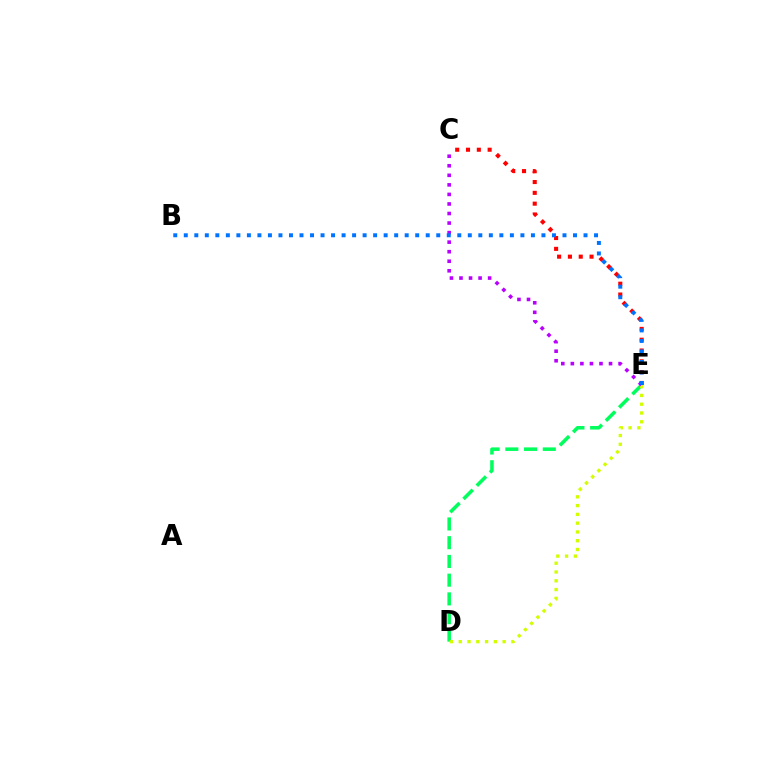{('D', 'E'): [{'color': '#00ff5c', 'line_style': 'dashed', 'thickness': 2.55}, {'color': '#d1ff00', 'line_style': 'dotted', 'thickness': 2.39}], ('C', 'E'): [{'color': '#ff0000', 'line_style': 'dotted', 'thickness': 2.94}, {'color': '#b900ff', 'line_style': 'dotted', 'thickness': 2.59}], ('B', 'E'): [{'color': '#0074ff', 'line_style': 'dotted', 'thickness': 2.86}]}